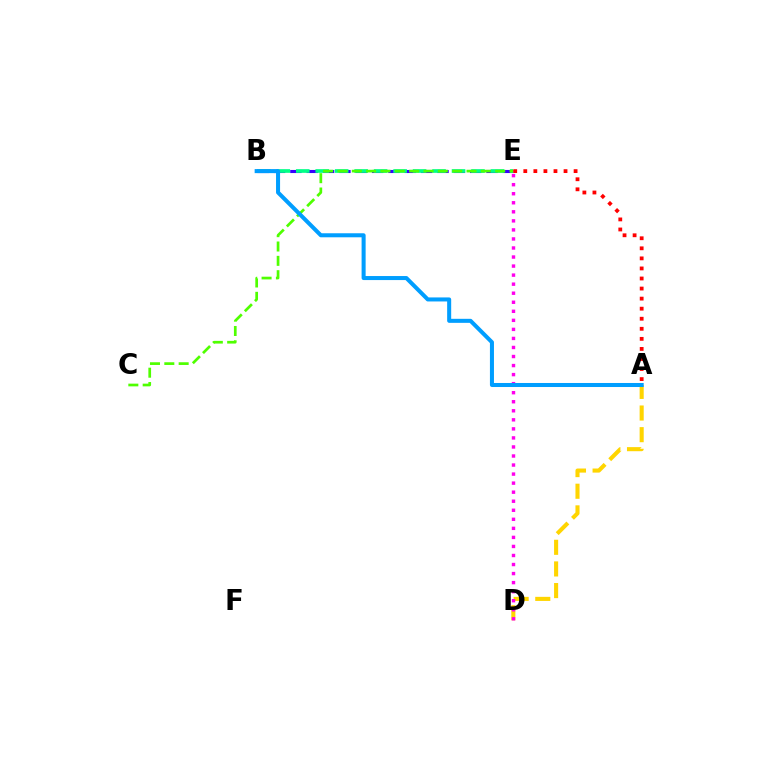{('A', 'D'): [{'color': '#ffd500', 'line_style': 'dashed', 'thickness': 2.94}], ('B', 'E'): [{'color': '#3700ff', 'line_style': 'dashed', 'thickness': 2.22}, {'color': '#00ff86', 'line_style': 'dashed', 'thickness': 2.65}], ('C', 'E'): [{'color': '#4fff00', 'line_style': 'dashed', 'thickness': 1.95}], ('D', 'E'): [{'color': '#ff00ed', 'line_style': 'dotted', 'thickness': 2.46}], ('A', 'B'): [{'color': '#009eff', 'line_style': 'solid', 'thickness': 2.9}], ('A', 'E'): [{'color': '#ff0000', 'line_style': 'dotted', 'thickness': 2.73}]}